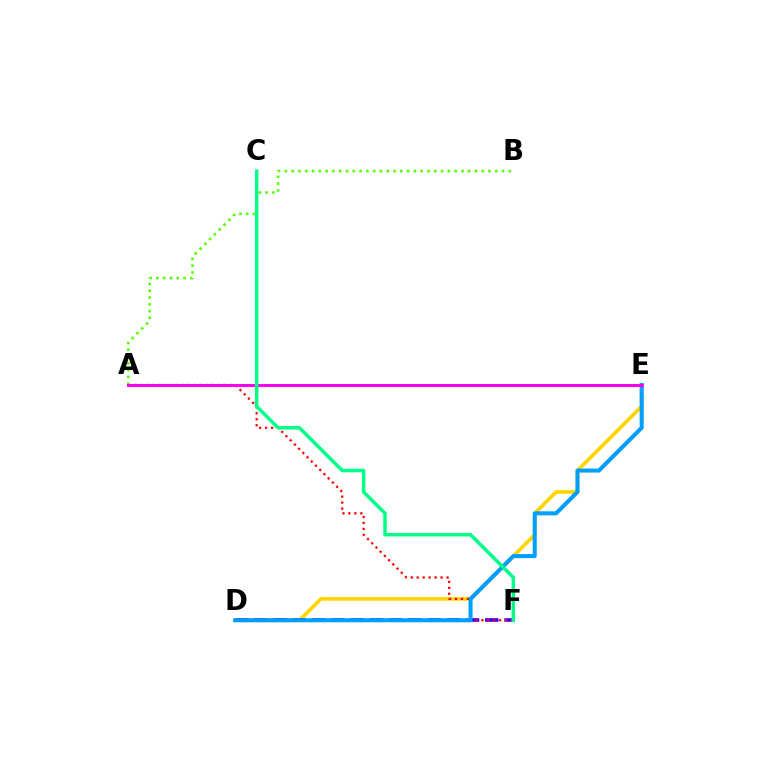{('D', 'E'): [{'color': '#ffd500', 'line_style': 'solid', 'thickness': 2.64}, {'color': '#009eff', 'line_style': 'solid', 'thickness': 2.91}], ('A', 'B'): [{'color': '#4fff00', 'line_style': 'dotted', 'thickness': 1.84}], ('D', 'F'): [{'color': '#3700ff', 'line_style': 'dashed', 'thickness': 2.61}], ('A', 'F'): [{'color': '#ff0000', 'line_style': 'dotted', 'thickness': 1.62}], ('A', 'E'): [{'color': '#ff00ed', 'line_style': 'solid', 'thickness': 2.12}], ('C', 'F'): [{'color': '#00ff86', 'line_style': 'solid', 'thickness': 2.5}]}